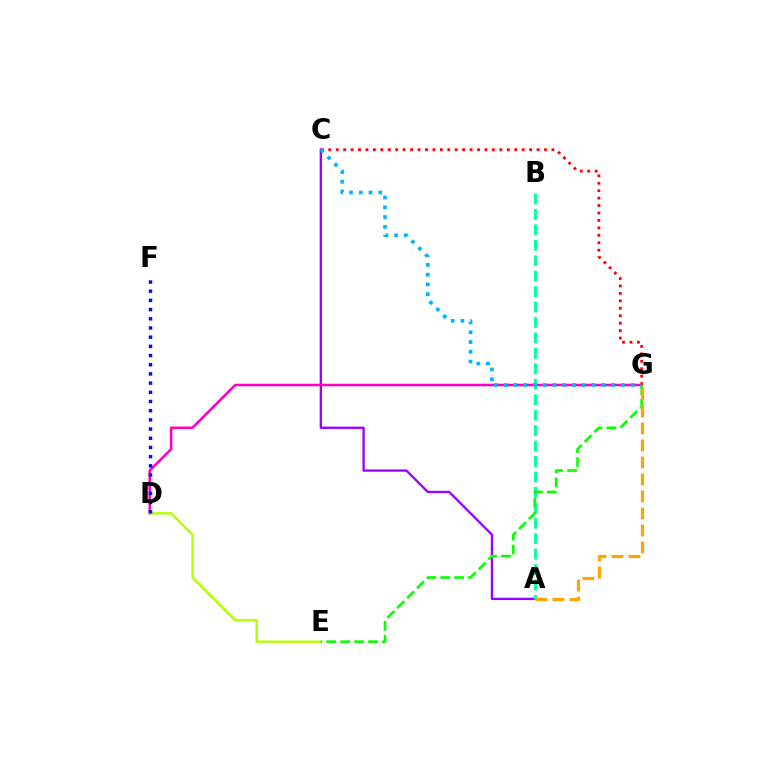{('A', 'C'): [{'color': '#9b00ff', 'line_style': 'solid', 'thickness': 1.67}], ('D', 'G'): [{'color': '#ff00bd', 'line_style': 'solid', 'thickness': 1.83}], ('A', 'B'): [{'color': '#00ff9d', 'line_style': 'dashed', 'thickness': 2.1}], ('D', 'E'): [{'color': '#b3ff00', 'line_style': 'solid', 'thickness': 1.72}], ('D', 'F'): [{'color': '#0010ff', 'line_style': 'dotted', 'thickness': 2.5}], ('E', 'G'): [{'color': '#08ff00', 'line_style': 'dashed', 'thickness': 1.89}], ('A', 'G'): [{'color': '#ffa500', 'line_style': 'dashed', 'thickness': 2.31}], ('C', 'G'): [{'color': '#ff0000', 'line_style': 'dotted', 'thickness': 2.02}, {'color': '#00b5ff', 'line_style': 'dotted', 'thickness': 2.65}]}